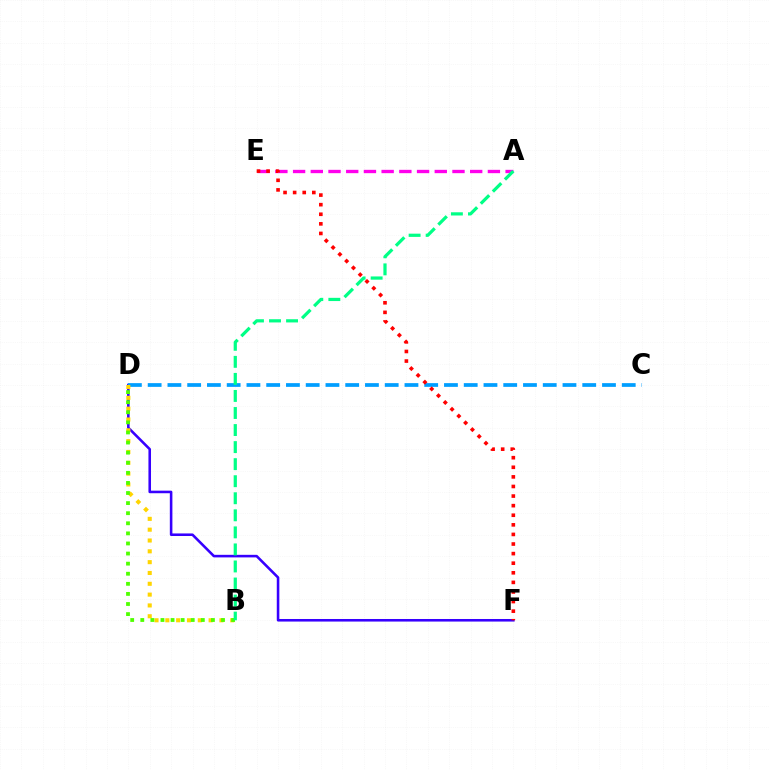{('D', 'F'): [{'color': '#3700ff', 'line_style': 'solid', 'thickness': 1.85}], ('A', 'E'): [{'color': '#ff00ed', 'line_style': 'dashed', 'thickness': 2.41}], ('C', 'D'): [{'color': '#009eff', 'line_style': 'dashed', 'thickness': 2.68}], ('E', 'F'): [{'color': '#ff0000', 'line_style': 'dotted', 'thickness': 2.61}], ('B', 'D'): [{'color': '#ffd500', 'line_style': 'dotted', 'thickness': 2.94}, {'color': '#4fff00', 'line_style': 'dotted', 'thickness': 2.74}], ('A', 'B'): [{'color': '#00ff86', 'line_style': 'dashed', 'thickness': 2.32}]}